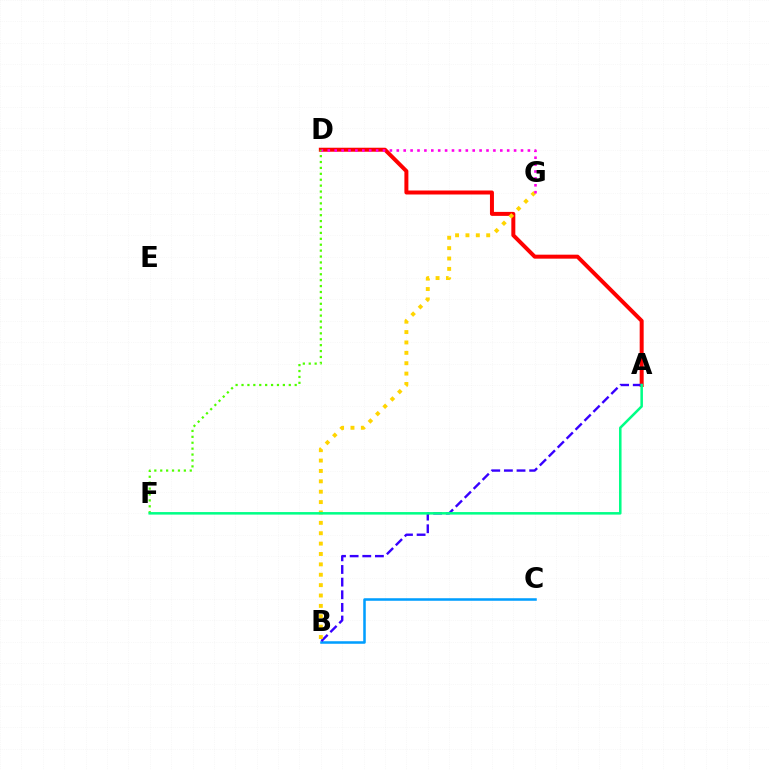{('B', 'C'): [{'color': '#009eff', 'line_style': 'solid', 'thickness': 1.82}], ('A', 'D'): [{'color': '#ff0000', 'line_style': 'solid', 'thickness': 2.87}], ('A', 'B'): [{'color': '#3700ff', 'line_style': 'dashed', 'thickness': 1.72}], ('D', 'F'): [{'color': '#4fff00', 'line_style': 'dotted', 'thickness': 1.61}], ('B', 'G'): [{'color': '#ffd500', 'line_style': 'dotted', 'thickness': 2.82}], ('A', 'F'): [{'color': '#00ff86', 'line_style': 'solid', 'thickness': 1.82}], ('D', 'G'): [{'color': '#ff00ed', 'line_style': 'dotted', 'thickness': 1.87}]}